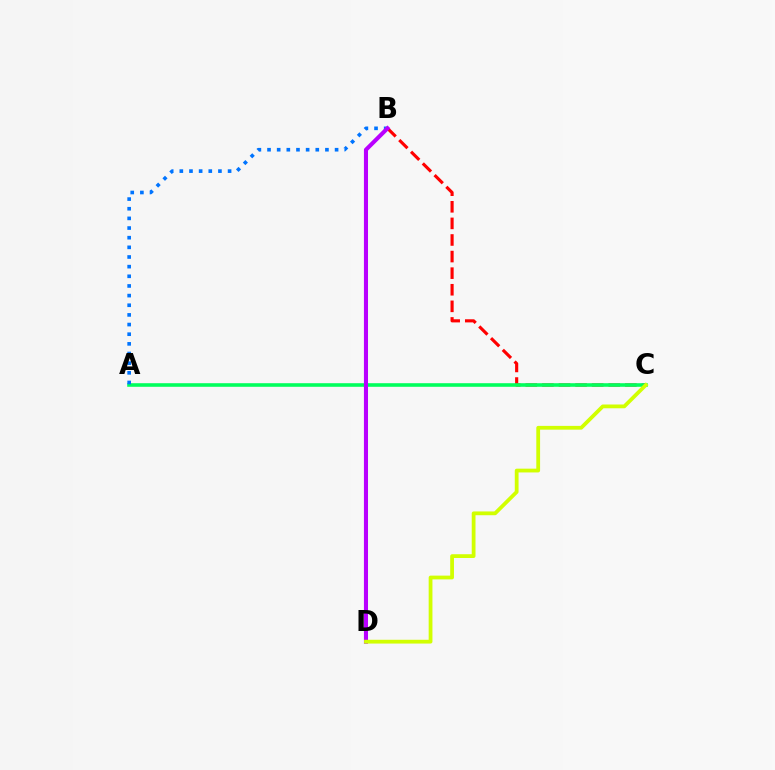{('B', 'C'): [{'color': '#ff0000', 'line_style': 'dashed', 'thickness': 2.25}], ('A', 'C'): [{'color': '#00ff5c', 'line_style': 'solid', 'thickness': 2.58}], ('A', 'B'): [{'color': '#0074ff', 'line_style': 'dotted', 'thickness': 2.62}], ('B', 'D'): [{'color': '#b900ff', 'line_style': 'solid', 'thickness': 2.94}], ('C', 'D'): [{'color': '#d1ff00', 'line_style': 'solid', 'thickness': 2.72}]}